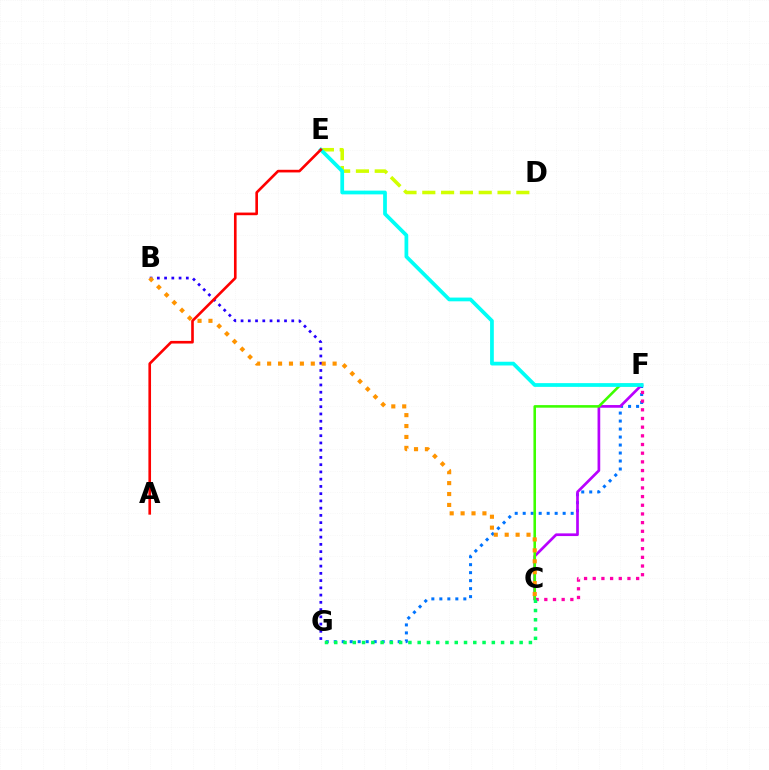{('F', 'G'): [{'color': '#0074ff', 'line_style': 'dotted', 'thickness': 2.17}], ('C', 'F'): [{'color': '#ff00ac', 'line_style': 'dotted', 'thickness': 2.36}, {'color': '#b900ff', 'line_style': 'solid', 'thickness': 1.94}, {'color': '#3dff00', 'line_style': 'solid', 'thickness': 1.85}], ('B', 'G'): [{'color': '#2500ff', 'line_style': 'dotted', 'thickness': 1.97}], ('B', 'C'): [{'color': '#ff9400', 'line_style': 'dotted', 'thickness': 2.97}], ('C', 'G'): [{'color': '#00ff5c', 'line_style': 'dotted', 'thickness': 2.52}], ('D', 'E'): [{'color': '#d1ff00', 'line_style': 'dashed', 'thickness': 2.55}], ('E', 'F'): [{'color': '#00fff6', 'line_style': 'solid', 'thickness': 2.69}], ('A', 'E'): [{'color': '#ff0000', 'line_style': 'solid', 'thickness': 1.9}]}